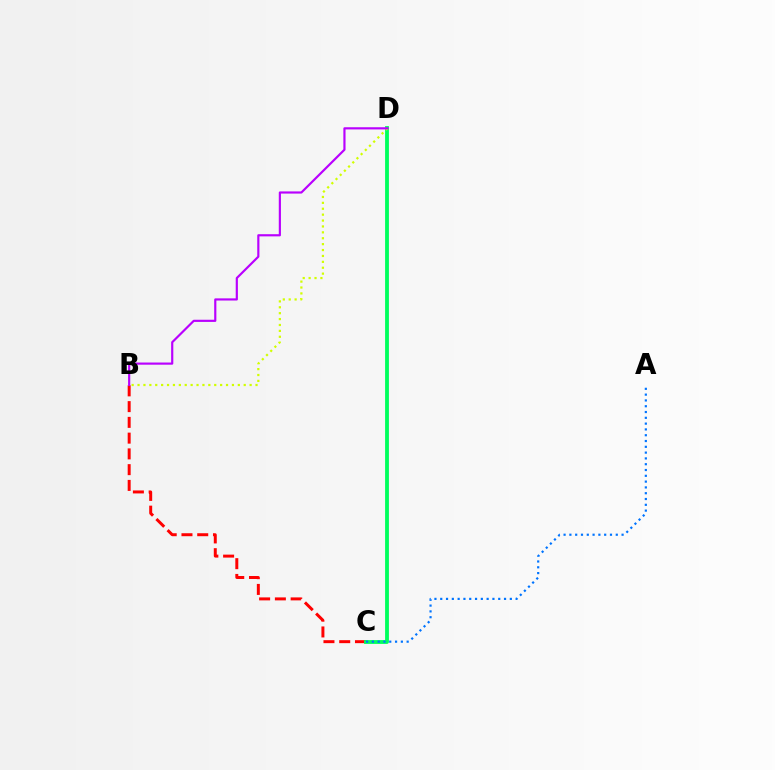{('B', 'C'): [{'color': '#ff0000', 'line_style': 'dashed', 'thickness': 2.14}], ('C', 'D'): [{'color': '#00ff5c', 'line_style': 'solid', 'thickness': 2.76}], ('B', 'D'): [{'color': '#d1ff00', 'line_style': 'dotted', 'thickness': 1.6}, {'color': '#b900ff', 'line_style': 'solid', 'thickness': 1.56}], ('A', 'C'): [{'color': '#0074ff', 'line_style': 'dotted', 'thickness': 1.58}]}